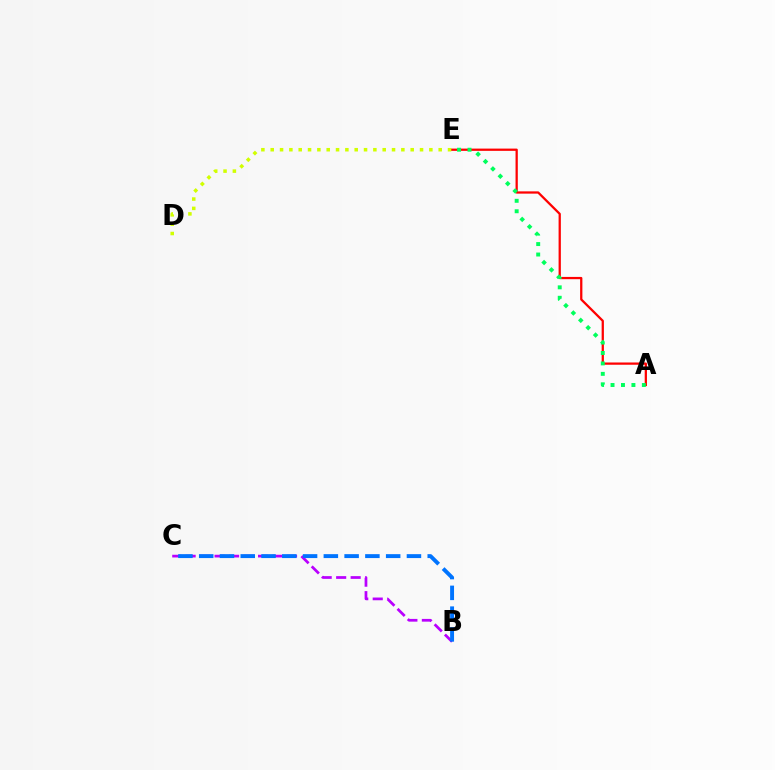{('A', 'E'): [{'color': '#ff0000', 'line_style': 'solid', 'thickness': 1.63}, {'color': '#00ff5c', 'line_style': 'dotted', 'thickness': 2.84}], ('B', 'C'): [{'color': '#b900ff', 'line_style': 'dashed', 'thickness': 1.97}, {'color': '#0074ff', 'line_style': 'dashed', 'thickness': 2.82}], ('D', 'E'): [{'color': '#d1ff00', 'line_style': 'dotted', 'thickness': 2.54}]}